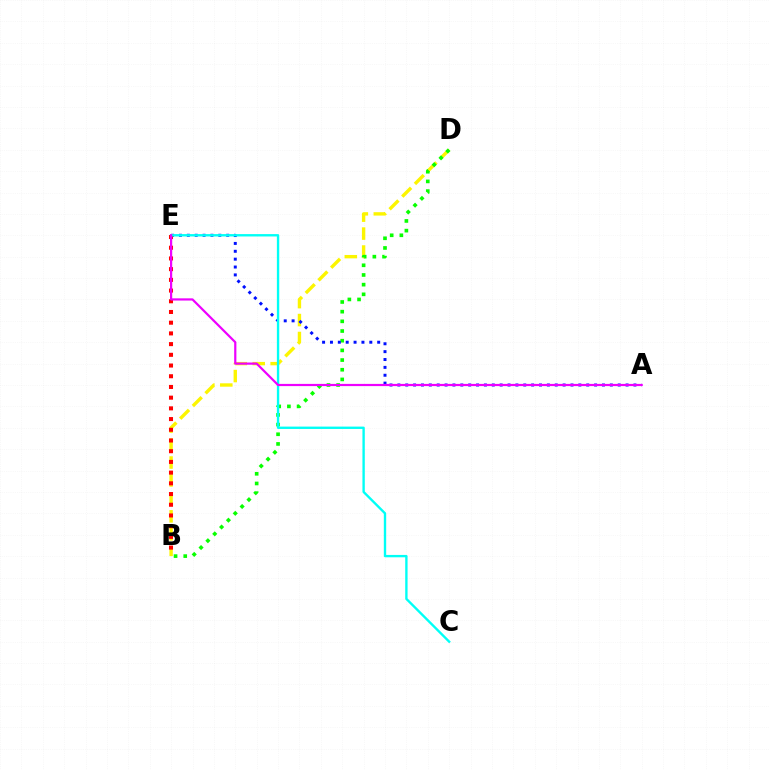{('B', 'D'): [{'color': '#fcf500', 'line_style': 'dashed', 'thickness': 2.44}, {'color': '#08ff00', 'line_style': 'dotted', 'thickness': 2.63}], ('A', 'E'): [{'color': '#0010ff', 'line_style': 'dotted', 'thickness': 2.14}, {'color': '#ee00ff', 'line_style': 'solid', 'thickness': 1.59}], ('B', 'E'): [{'color': '#ff0000', 'line_style': 'dotted', 'thickness': 2.91}], ('C', 'E'): [{'color': '#00fff6', 'line_style': 'solid', 'thickness': 1.7}]}